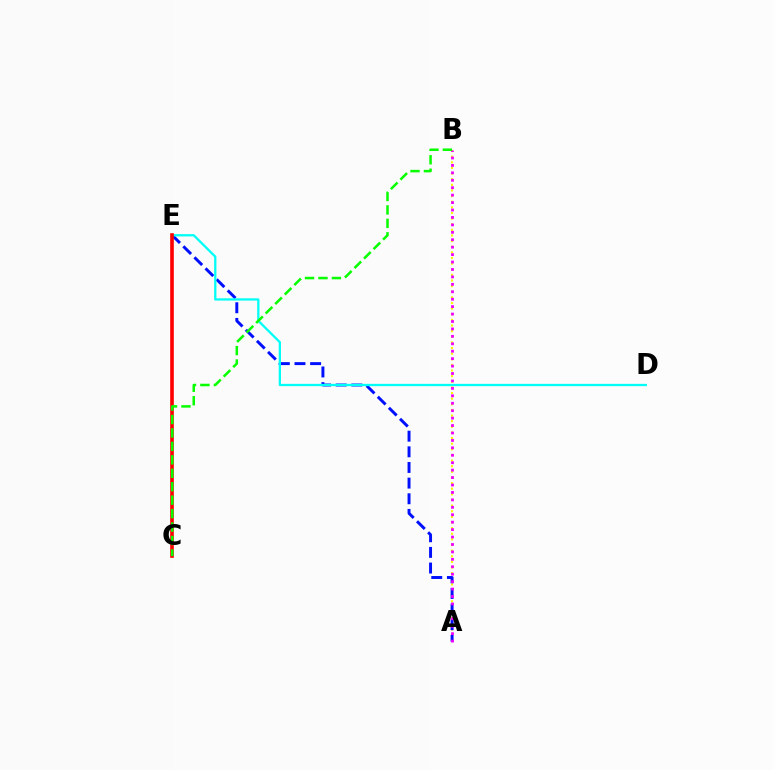{('A', 'B'): [{'color': '#fcf500', 'line_style': 'dotted', 'thickness': 1.53}, {'color': '#ee00ff', 'line_style': 'dotted', 'thickness': 2.02}], ('A', 'E'): [{'color': '#0010ff', 'line_style': 'dashed', 'thickness': 2.13}], ('D', 'E'): [{'color': '#00fff6', 'line_style': 'solid', 'thickness': 1.64}], ('C', 'E'): [{'color': '#ff0000', 'line_style': 'solid', 'thickness': 2.61}], ('B', 'C'): [{'color': '#08ff00', 'line_style': 'dashed', 'thickness': 1.83}]}